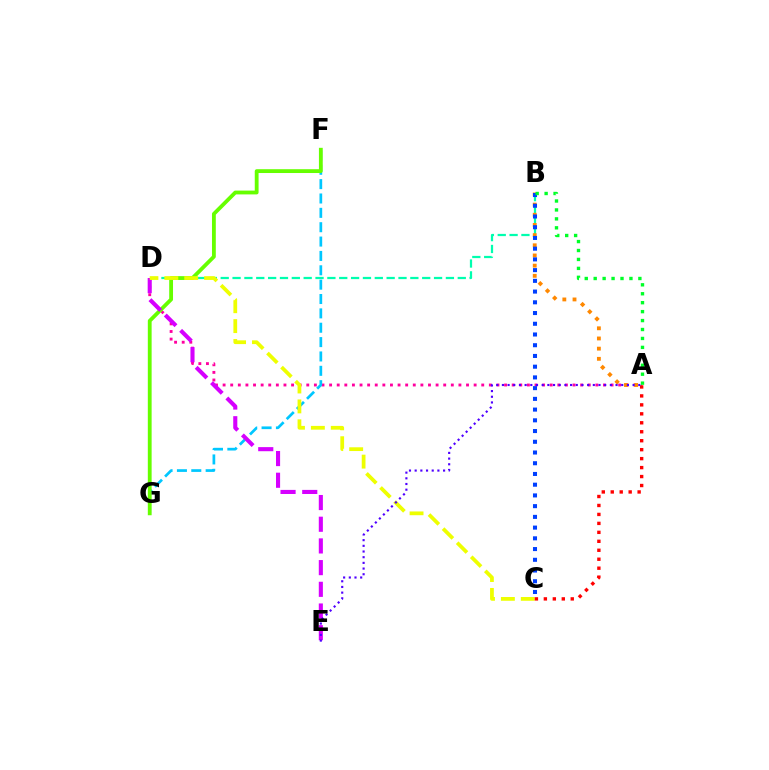{('A', 'D'): [{'color': '#ff00a0', 'line_style': 'dotted', 'thickness': 2.07}], ('B', 'D'): [{'color': '#00ffaf', 'line_style': 'dashed', 'thickness': 1.61}], ('F', 'G'): [{'color': '#00c7ff', 'line_style': 'dashed', 'thickness': 1.95}, {'color': '#66ff00', 'line_style': 'solid', 'thickness': 2.75}], ('A', 'B'): [{'color': '#ff8800', 'line_style': 'dotted', 'thickness': 2.76}, {'color': '#00ff27', 'line_style': 'dotted', 'thickness': 2.43}], ('D', 'E'): [{'color': '#d600ff', 'line_style': 'dashed', 'thickness': 2.95}], ('C', 'D'): [{'color': '#eeff00', 'line_style': 'dashed', 'thickness': 2.7}], ('A', 'C'): [{'color': '#ff0000', 'line_style': 'dotted', 'thickness': 2.43}], ('B', 'C'): [{'color': '#003fff', 'line_style': 'dotted', 'thickness': 2.91}], ('A', 'E'): [{'color': '#4f00ff', 'line_style': 'dotted', 'thickness': 1.54}]}